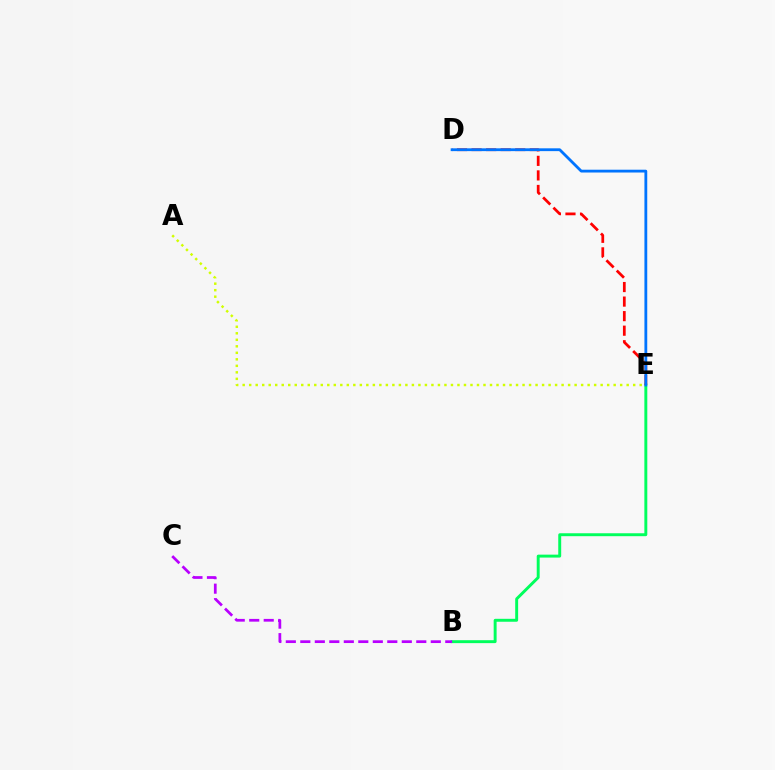{('B', 'E'): [{'color': '#00ff5c', 'line_style': 'solid', 'thickness': 2.11}], ('D', 'E'): [{'color': '#ff0000', 'line_style': 'dashed', 'thickness': 1.98}, {'color': '#0074ff', 'line_style': 'solid', 'thickness': 2.02}], ('A', 'E'): [{'color': '#d1ff00', 'line_style': 'dotted', 'thickness': 1.77}], ('B', 'C'): [{'color': '#b900ff', 'line_style': 'dashed', 'thickness': 1.97}]}